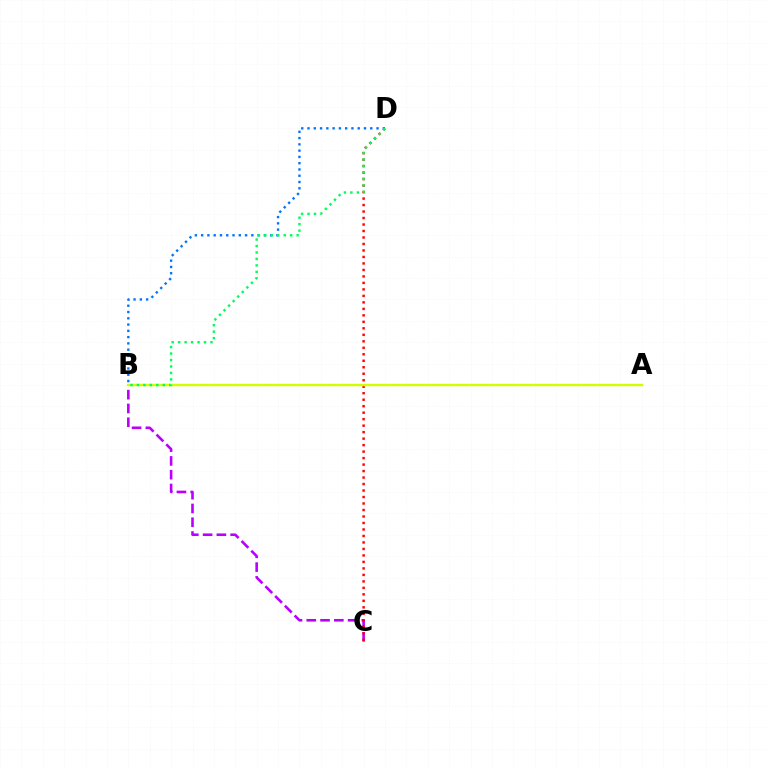{('B', 'C'): [{'color': '#b900ff', 'line_style': 'dashed', 'thickness': 1.87}], ('C', 'D'): [{'color': '#ff0000', 'line_style': 'dotted', 'thickness': 1.76}], ('B', 'D'): [{'color': '#0074ff', 'line_style': 'dotted', 'thickness': 1.7}, {'color': '#00ff5c', 'line_style': 'dotted', 'thickness': 1.76}], ('A', 'B'): [{'color': '#d1ff00', 'line_style': 'solid', 'thickness': 1.73}]}